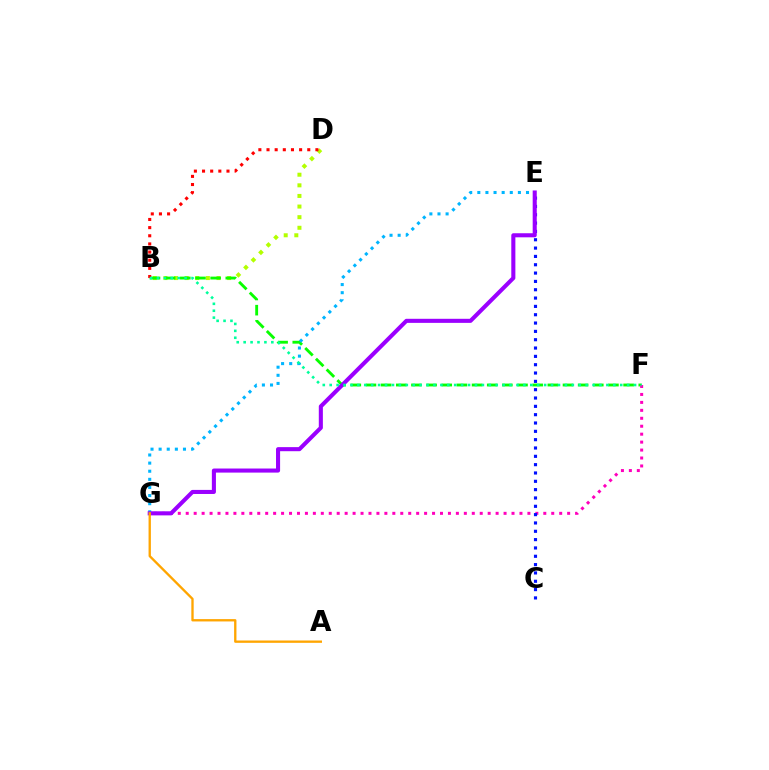{('B', 'D'): [{'color': '#b3ff00', 'line_style': 'dotted', 'thickness': 2.88}, {'color': '#ff0000', 'line_style': 'dotted', 'thickness': 2.21}], ('B', 'F'): [{'color': '#08ff00', 'line_style': 'dashed', 'thickness': 2.06}, {'color': '#00ff9d', 'line_style': 'dotted', 'thickness': 1.88}], ('E', 'G'): [{'color': '#00b5ff', 'line_style': 'dotted', 'thickness': 2.21}, {'color': '#9b00ff', 'line_style': 'solid', 'thickness': 2.93}], ('F', 'G'): [{'color': '#ff00bd', 'line_style': 'dotted', 'thickness': 2.16}], ('C', 'E'): [{'color': '#0010ff', 'line_style': 'dotted', 'thickness': 2.26}], ('A', 'G'): [{'color': '#ffa500', 'line_style': 'solid', 'thickness': 1.68}]}